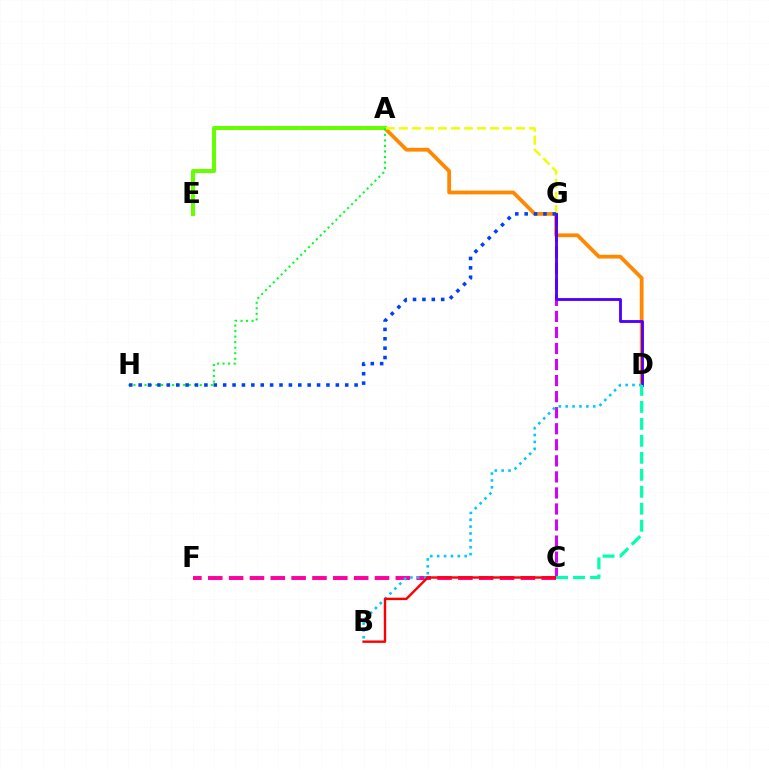{('A', 'D'): [{'color': '#ff8800', 'line_style': 'solid', 'thickness': 2.72}], ('C', 'G'): [{'color': '#d600ff', 'line_style': 'dashed', 'thickness': 2.18}], ('A', 'E'): [{'color': '#66ff00', 'line_style': 'solid', 'thickness': 2.89}], ('A', 'G'): [{'color': '#eeff00', 'line_style': 'dashed', 'thickness': 1.77}], ('A', 'H'): [{'color': '#00ff27', 'line_style': 'dotted', 'thickness': 1.5}], ('D', 'G'): [{'color': '#4f00ff', 'line_style': 'solid', 'thickness': 2.05}], ('C', 'F'): [{'color': '#ff00a0', 'line_style': 'dashed', 'thickness': 2.83}], ('B', 'D'): [{'color': '#00c7ff', 'line_style': 'dotted', 'thickness': 1.87}], ('B', 'C'): [{'color': '#ff0000', 'line_style': 'solid', 'thickness': 1.73}], ('G', 'H'): [{'color': '#003fff', 'line_style': 'dotted', 'thickness': 2.55}], ('C', 'D'): [{'color': '#00ffaf', 'line_style': 'dashed', 'thickness': 2.31}]}